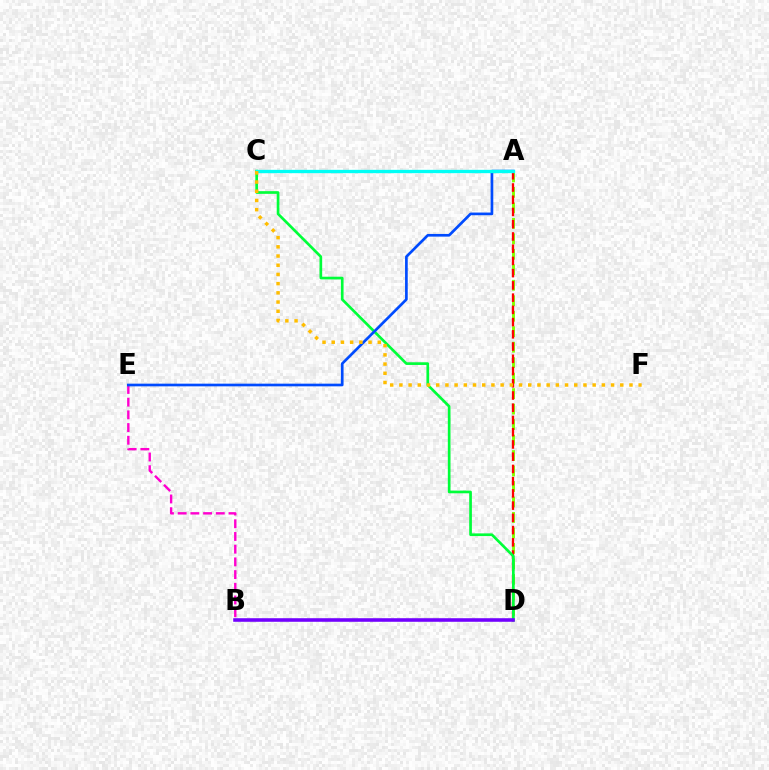{('A', 'D'): [{'color': '#84ff00', 'line_style': 'dashed', 'thickness': 2.1}, {'color': '#ff0000', 'line_style': 'dashed', 'thickness': 1.66}], ('B', 'E'): [{'color': '#ff00cf', 'line_style': 'dashed', 'thickness': 1.73}], ('C', 'D'): [{'color': '#00ff39', 'line_style': 'solid', 'thickness': 1.93}], ('A', 'E'): [{'color': '#004bff', 'line_style': 'solid', 'thickness': 1.93}], ('B', 'D'): [{'color': '#7200ff', 'line_style': 'solid', 'thickness': 2.57}], ('A', 'C'): [{'color': '#00fff6', 'line_style': 'solid', 'thickness': 2.4}], ('C', 'F'): [{'color': '#ffbd00', 'line_style': 'dotted', 'thickness': 2.5}]}